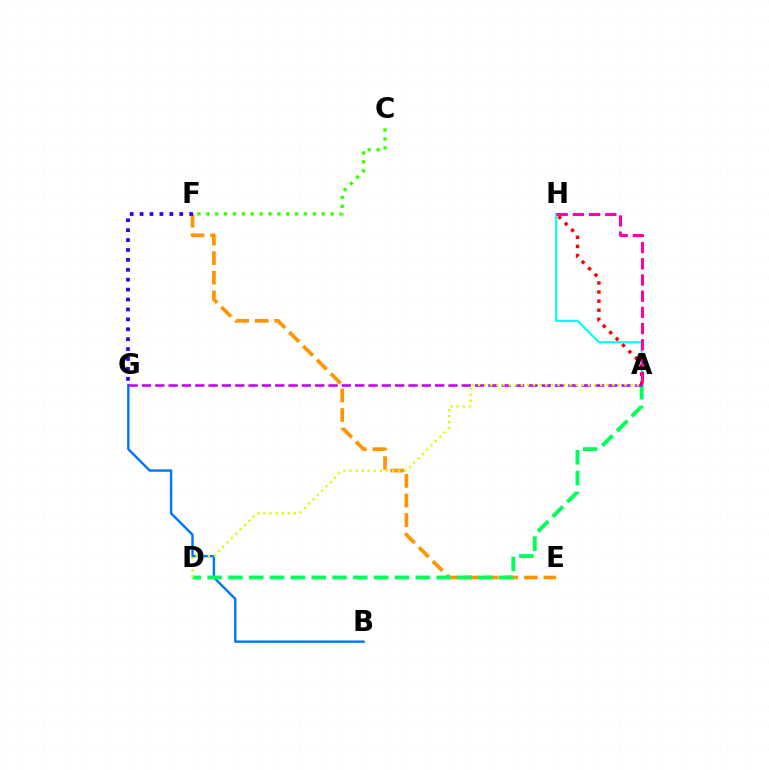{('C', 'F'): [{'color': '#3dff00', 'line_style': 'dotted', 'thickness': 2.41}], ('A', 'H'): [{'color': '#00fff6', 'line_style': 'solid', 'thickness': 1.53}, {'color': '#ff0000', 'line_style': 'dotted', 'thickness': 2.47}, {'color': '#ff00ac', 'line_style': 'dashed', 'thickness': 2.2}], ('E', 'F'): [{'color': '#ff9400', 'line_style': 'dashed', 'thickness': 2.66}], ('B', 'G'): [{'color': '#0074ff', 'line_style': 'solid', 'thickness': 1.72}], ('A', 'D'): [{'color': '#00ff5c', 'line_style': 'dashed', 'thickness': 2.83}, {'color': '#d1ff00', 'line_style': 'dotted', 'thickness': 1.66}], ('F', 'G'): [{'color': '#2500ff', 'line_style': 'dotted', 'thickness': 2.69}], ('A', 'G'): [{'color': '#b900ff', 'line_style': 'dashed', 'thickness': 1.81}]}